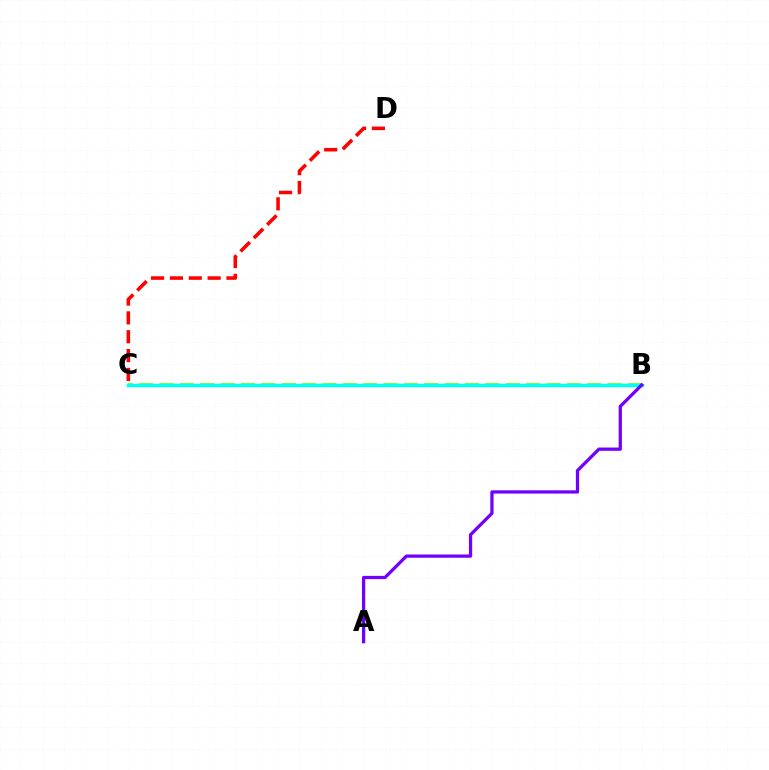{('B', 'C'): [{'color': '#84ff00', 'line_style': 'dashed', 'thickness': 2.77}, {'color': '#00fff6', 'line_style': 'solid', 'thickness': 2.5}], ('C', 'D'): [{'color': '#ff0000', 'line_style': 'dashed', 'thickness': 2.56}], ('A', 'B'): [{'color': '#7200ff', 'line_style': 'solid', 'thickness': 2.35}]}